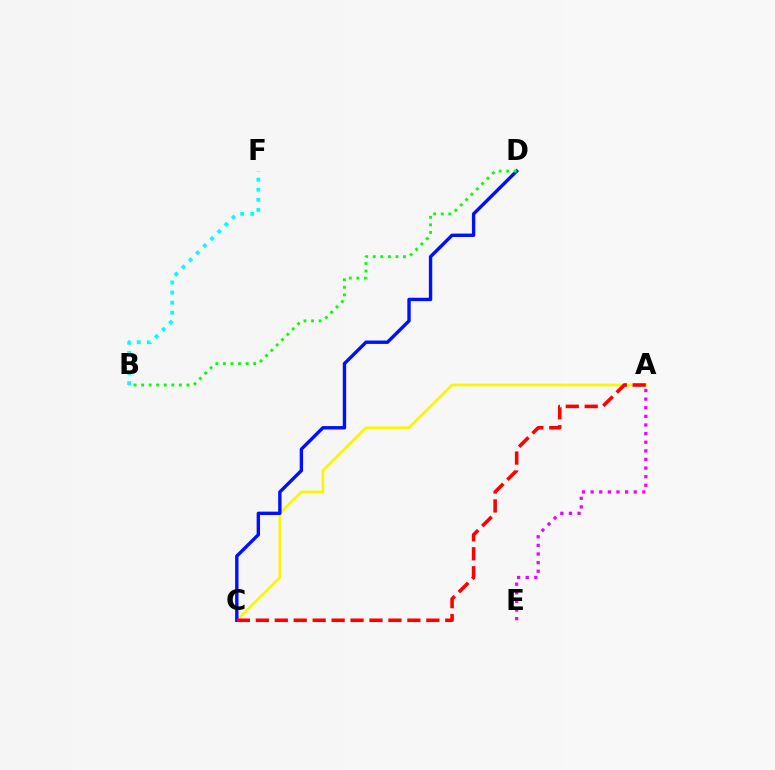{('A', 'C'): [{'color': '#fcf500', 'line_style': 'solid', 'thickness': 1.96}, {'color': '#ff0000', 'line_style': 'dashed', 'thickness': 2.57}], ('C', 'D'): [{'color': '#0010ff', 'line_style': 'solid', 'thickness': 2.44}], ('A', 'E'): [{'color': '#ee00ff', 'line_style': 'dotted', 'thickness': 2.34}], ('B', 'D'): [{'color': '#08ff00', 'line_style': 'dotted', 'thickness': 2.05}], ('B', 'F'): [{'color': '#00fff6', 'line_style': 'dotted', 'thickness': 2.74}]}